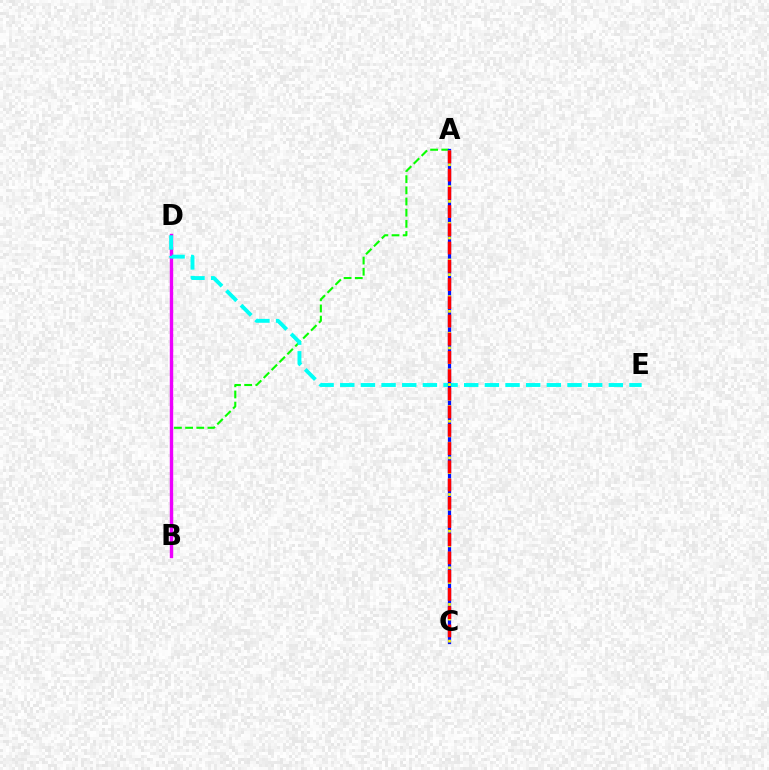{('A', 'B'): [{'color': '#08ff00', 'line_style': 'dashed', 'thickness': 1.52}], ('B', 'D'): [{'color': '#ee00ff', 'line_style': 'solid', 'thickness': 2.45}], ('D', 'E'): [{'color': '#00fff6', 'line_style': 'dashed', 'thickness': 2.81}], ('A', 'C'): [{'color': '#0010ff', 'line_style': 'solid', 'thickness': 2.33}, {'color': '#fcf500', 'line_style': 'dotted', 'thickness': 1.99}, {'color': '#ff0000', 'line_style': 'dashed', 'thickness': 2.48}]}